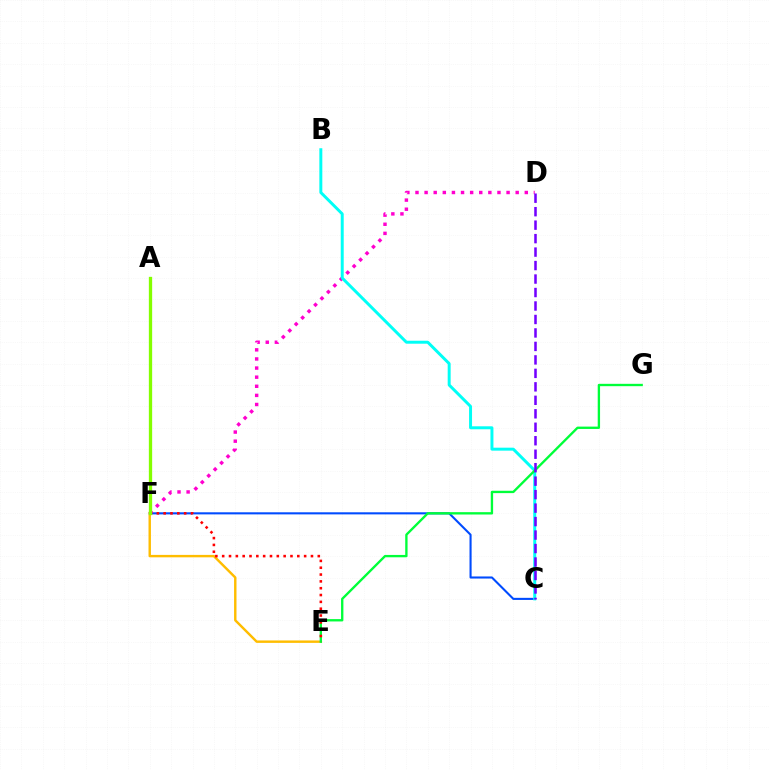{('C', 'F'): [{'color': '#004bff', 'line_style': 'solid', 'thickness': 1.5}], ('D', 'F'): [{'color': '#ff00cf', 'line_style': 'dotted', 'thickness': 2.47}], ('E', 'F'): [{'color': '#ffbd00', 'line_style': 'solid', 'thickness': 1.75}, {'color': '#ff0000', 'line_style': 'dotted', 'thickness': 1.86}], ('B', 'C'): [{'color': '#00fff6', 'line_style': 'solid', 'thickness': 2.14}], ('E', 'G'): [{'color': '#00ff39', 'line_style': 'solid', 'thickness': 1.69}], ('A', 'F'): [{'color': '#84ff00', 'line_style': 'solid', 'thickness': 2.38}], ('C', 'D'): [{'color': '#7200ff', 'line_style': 'dashed', 'thickness': 1.83}]}